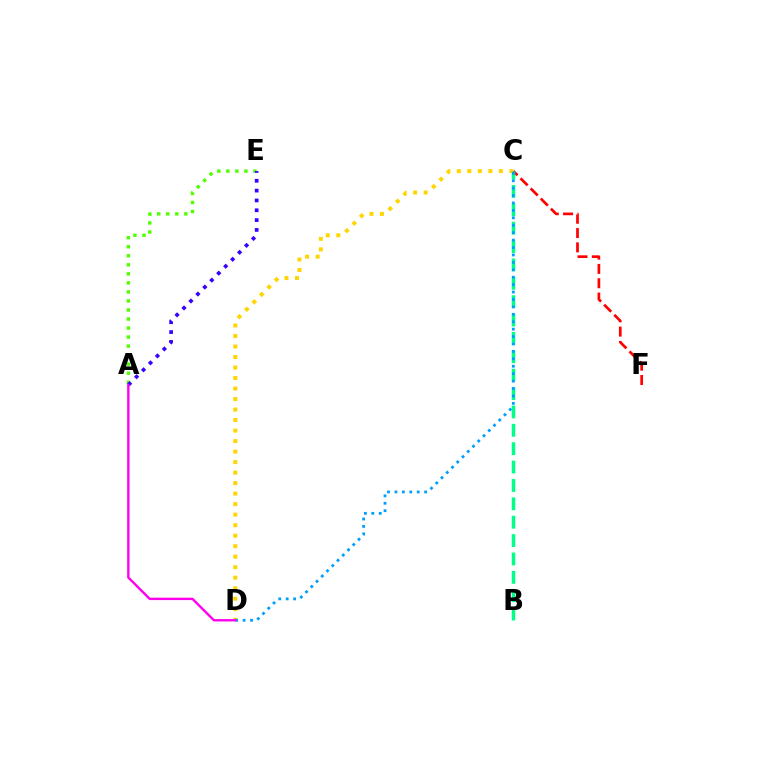{('A', 'E'): [{'color': '#4fff00', 'line_style': 'dotted', 'thickness': 2.45}, {'color': '#3700ff', 'line_style': 'dotted', 'thickness': 2.67}], ('C', 'F'): [{'color': '#ff0000', 'line_style': 'dashed', 'thickness': 1.94}], ('C', 'D'): [{'color': '#ffd500', 'line_style': 'dotted', 'thickness': 2.86}, {'color': '#009eff', 'line_style': 'dotted', 'thickness': 2.02}], ('B', 'C'): [{'color': '#00ff86', 'line_style': 'dashed', 'thickness': 2.5}], ('A', 'D'): [{'color': '#ff00ed', 'line_style': 'solid', 'thickness': 1.72}]}